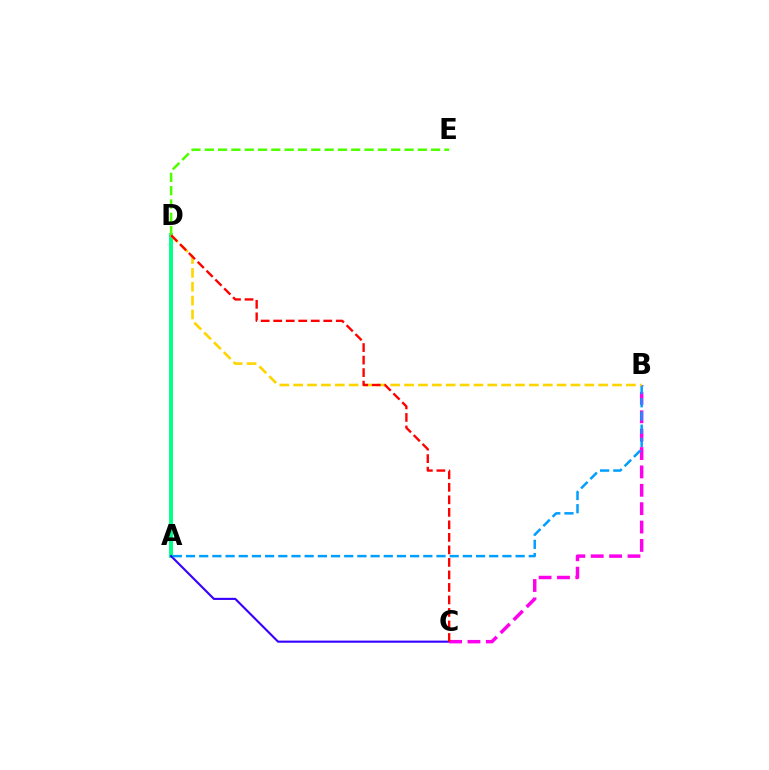{('A', 'D'): [{'color': '#00ff86', 'line_style': 'solid', 'thickness': 2.8}], ('A', 'C'): [{'color': '#3700ff', 'line_style': 'solid', 'thickness': 1.52}], ('D', 'E'): [{'color': '#4fff00', 'line_style': 'dashed', 'thickness': 1.81}], ('B', 'C'): [{'color': '#ff00ed', 'line_style': 'dashed', 'thickness': 2.5}], ('A', 'B'): [{'color': '#009eff', 'line_style': 'dashed', 'thickness': 1.79}], ('B', 'D'): [{'color': '#ffd500', 'line_style': 'dashed', 'thickness': 1.88}], ('C', 'D'): [{'color': '#ff0000', 'line_style': 'dashed', 'thickness': 1.7}]}